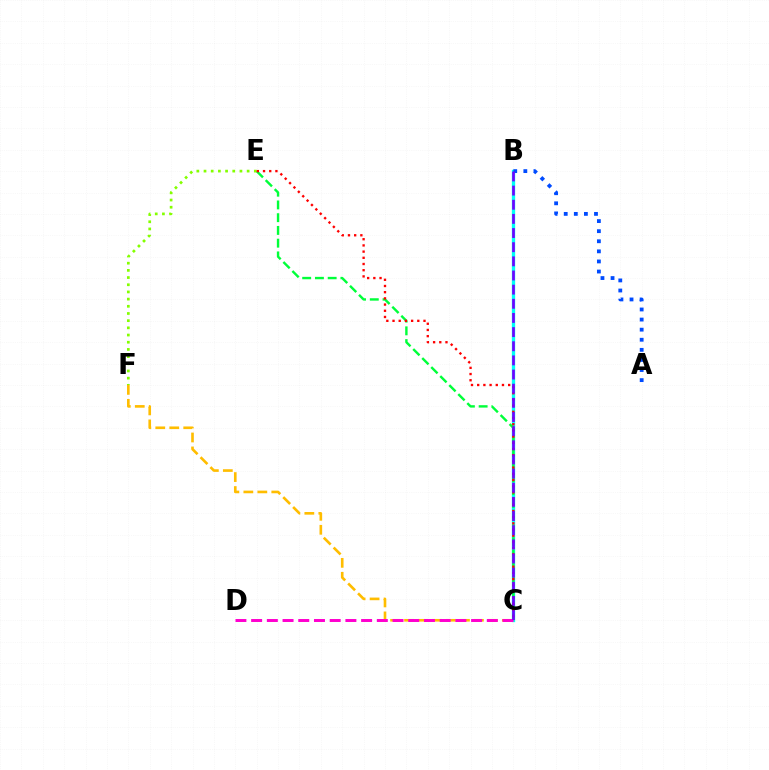{('B', 'C'): [{'color': '#00fff6', 'line_style': 'solid', 'thickness': 2.4}, {'color': '#7200ff', 'line_style': 'dashed', 'thickness': 1.92}], ('A', 'B'): [{'color': '#004bff', 'line_style': 'dotted', 'thickness': 2.74}], ('C', 'E'): [{'color': '#00ff39', 'line_style': 'dashed', 'thickness': 1.73}, {'color': '#ff0000', 'line_style': 'dotted', 'thickness': 1.68}], ('C', 'F'): [{'color': '#ffbd00', 'line_style': 'dashed', 'thickness': 1.9}], ('E', 'F'): [{'color': '#84ff00', 'line_style': 'dotted', 'thickness': 1.95}], ('C', 'D'): [{'color': '#ff00cf', 'line_style': 'dashed', 'thickness': 2.13}]}